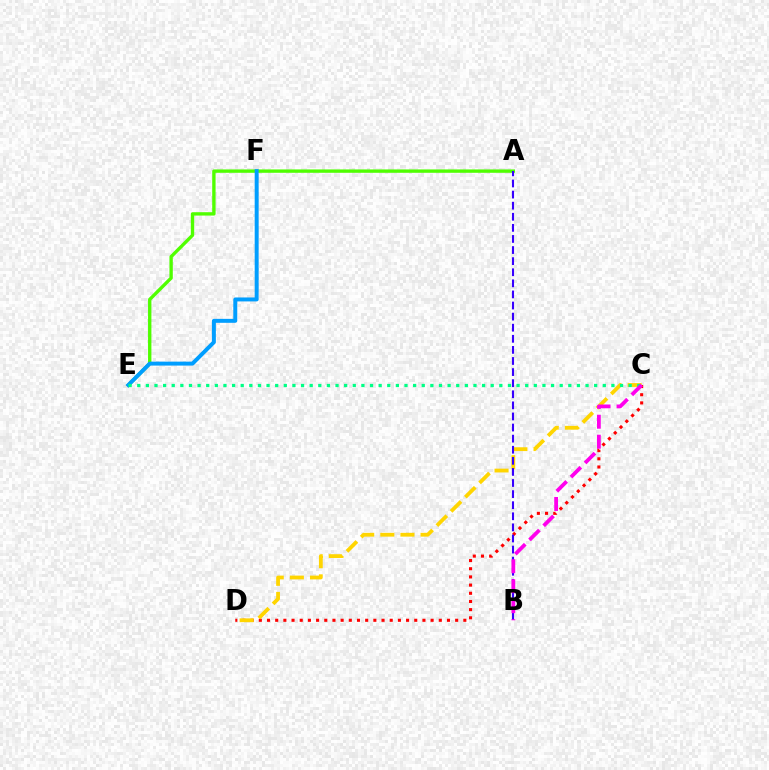{('C', 'D'): [{'color': '#ff0000', 'line_style': 'dotted', 'thickness': 2.22}, {'color': '#ffd500', 'line_style': 'dashed', 'thickness': 2.73}], ('A', 'E'): [{'color': '#4fff00', 'line_style': 'solid', 'thickness': 2.42}], ('A', 'B'): [{'color': '#3700ff', 'line_style': 'dashed', 'thickness': 1.51}], ('E', 'F'): [{'color': '#009eff', 'line_style': 'solid', 'thickness': 2.85}], ('C', 'E'): [{'color': '#00ff86', 'line_style': 'dotted', 'thickness': 2.34}], ('B', 'C'): [{'color': '#ff00ed', 'line_style': 'dashed', 'thickness': 2.72}]}